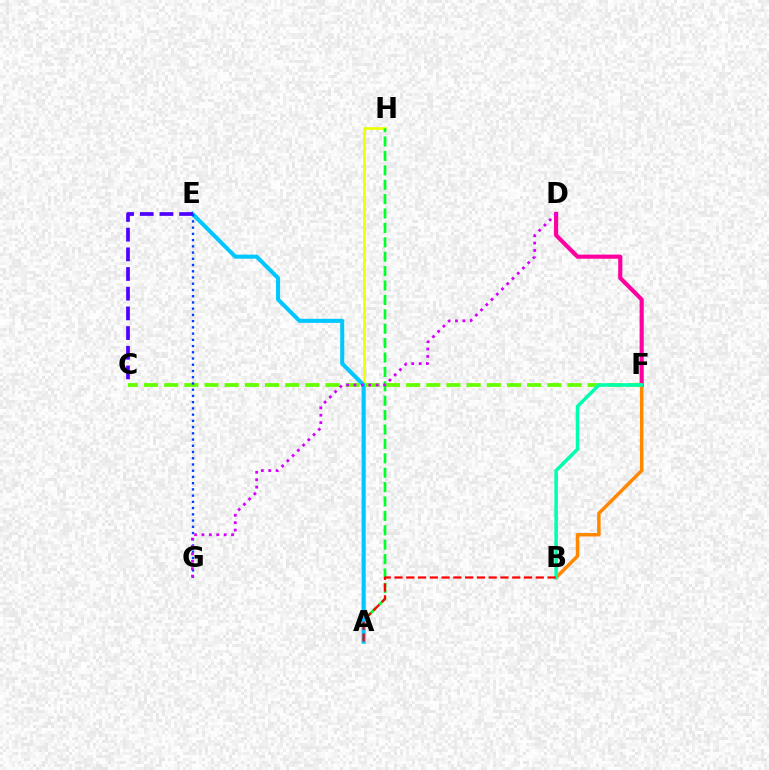{('B', 'F'): [{'color': '#ff8800', 'line_style': 'solid', 'thickness': 2.51}, {'color': '#00ffaf', 'line_style': 'solid', 'thickness': 2.54}], ('A', 'H'): [{'color': '#eeff00', 'line_style': 'solid', 'thickness': 1.9}, {'color': '#00ff27', 'line_style': 'dashed', 'thickness': 1.96}], ('D', 'F'): [{'color': '#ff00a0', 'line_style': 'solid', 'thickness': 2.99}], ('A', 'E'): [{'color': '#00c7ff', 'line_style': 'solid', 'thickness': 2.92}], ('C', 'E'): [{'color': '#4f00ff', 'line_style': 'dashed', 'thickness': 2.67}], ('C', 'F'): [{'color': '#66ff00', 'line_style': 'dashed', 'thickness': 2.74}], ('E', 'G'): [{'color': '#003fff', 'line_style': 'dotted', 'thickness': 1.69}], ('D', 'G'): [{'color': '#d600ff', 'line_style': 'dotted', 'thickness': 2.01}], ('A', 'B'): [{'color': '#ff0000', 'line_style': 'dashed', 'thickness': 1.6}]}